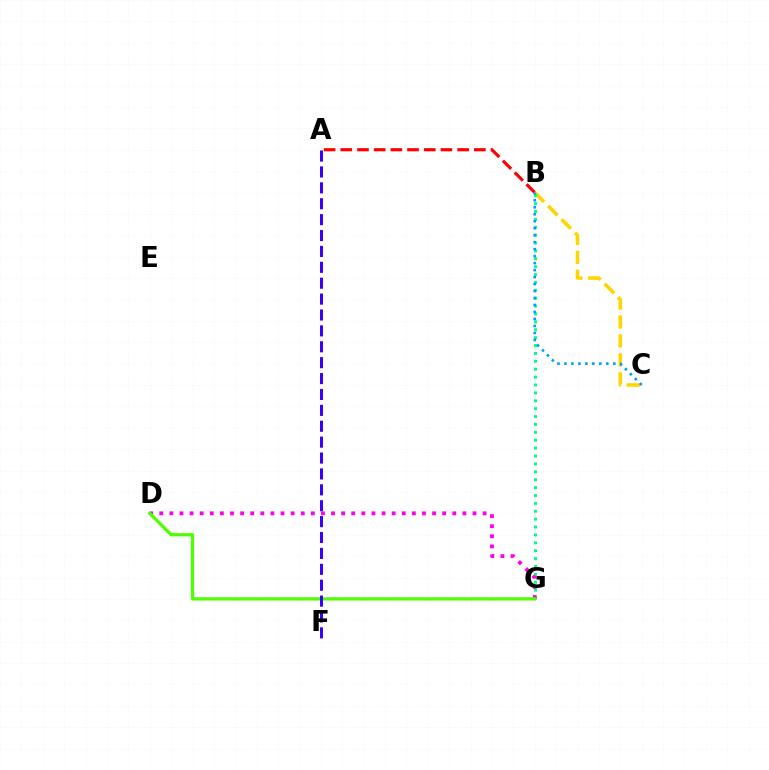{('A', 'B'): [{'color': '#ff0000', 'line_style': 'dashed', 'thickness': 2.27}], ('B', 'C'): [{'color': '#ffd500', 'line_style': 'dashed', 'thickness': 2.58}, {'color': '#009eff', 'line_style': 'dotted', 'thickness': 1.9}], ('B', 'G'): [{'color': '#00ff86', 'line_style': 'dotted', 'thickness': 2.14}], ('D', 'G'): [{'color': '#ff00ed', 'line_style': 'dotted', 'thickness': 2.75}, {'color': '#4fff00', 'line_style': 'solid', 'thickness': 2.34}], ('A', 'F'): [{'color': '#3700ff', 'line_style': 'dashed', 'thickness': 2.16}]}